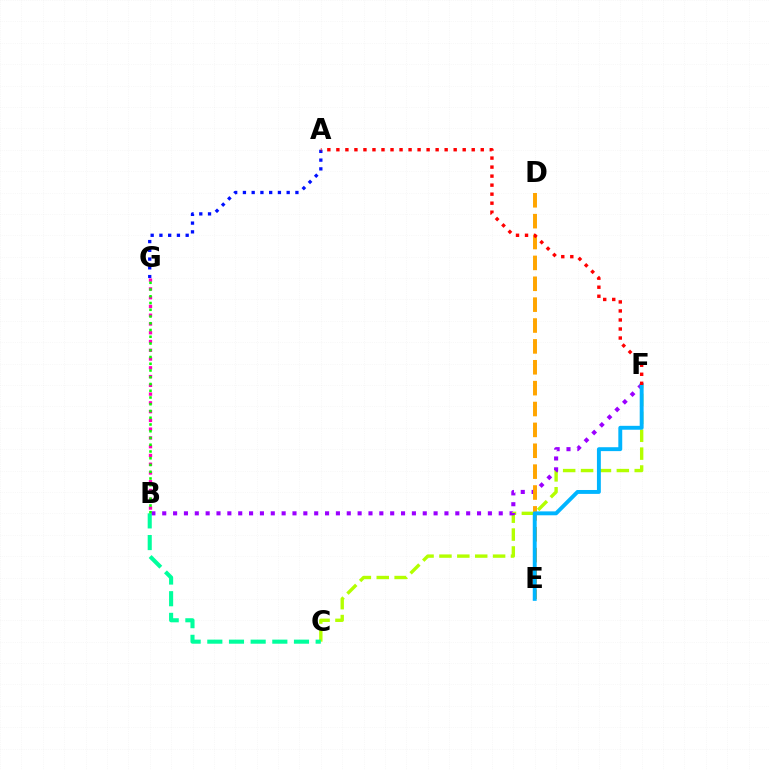{('A', 'G'): [{'color': '#0010ff', 'line_style': 'dotted', 'thickness': 2.38}], ('C', 'F'): [{'color': '#b3ff00', 'line_style': 'dashed', 'thickness': 2.43}], ('B', 'F'): [{'color': '#9b00ff', 'line_style': 'dotted', 'thickness': 2.95}], ('B', 'C'): [{'color': '#00ff9d', 'line_style': 'dashed', 'thickness': 2.94}], ('D', 'E'): [{'color': '#ffa500', 'line_style': 'dashed', 'thickness': 2.84}], ('B', 'G'): [{'color': '#ff00bd', 'line_style': 'dotted', 'thickness': 2.38}, {'color': '#08ff00', 'line_style': 'dotted', 'thickness': 1.83}], ('E', 'F'): [{'color': '#00b5ff', 'line_style': 'solid', 'thickness': 2.81}], ('A', 'F'): [{'color': '#ff0000', 'line_style': 'dotted', 'thickness': 2.45}]}